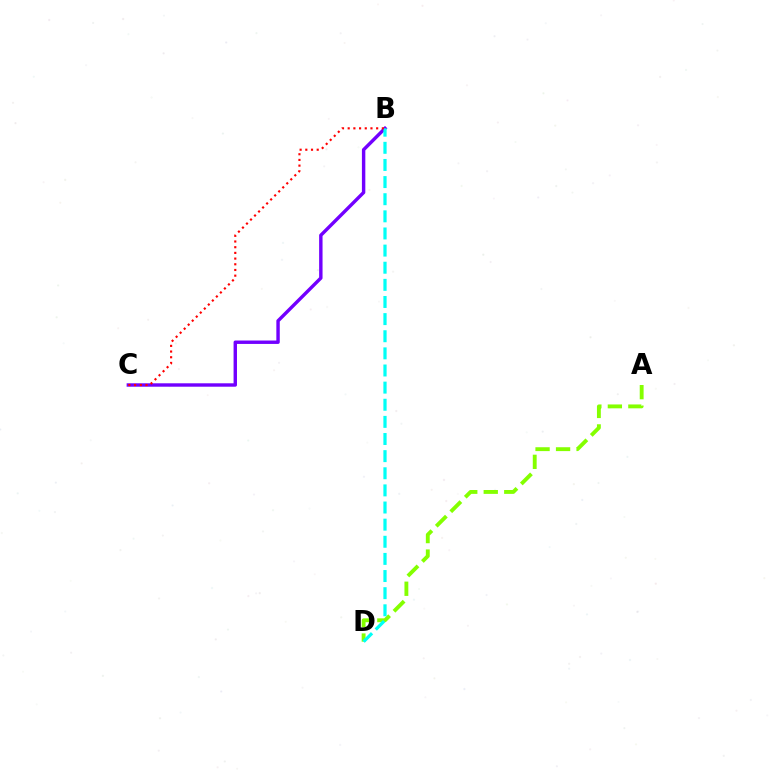{('B', 'C'): [{'color': '#7200ff', 'line_style': 'solid', 'thickness': 2.46}, {'color': '#ff0000', 'line_style': 'dotted', 'thickness': 1.55}], ('A', 'D'): [{'color': '#84ff00', 'line_style': 'dashed', 'thickness': 2.79}], ('B', 'D'): [{'color': '#00fff6', 'line_style': 'dashed', 'thickness': 2.33}]}